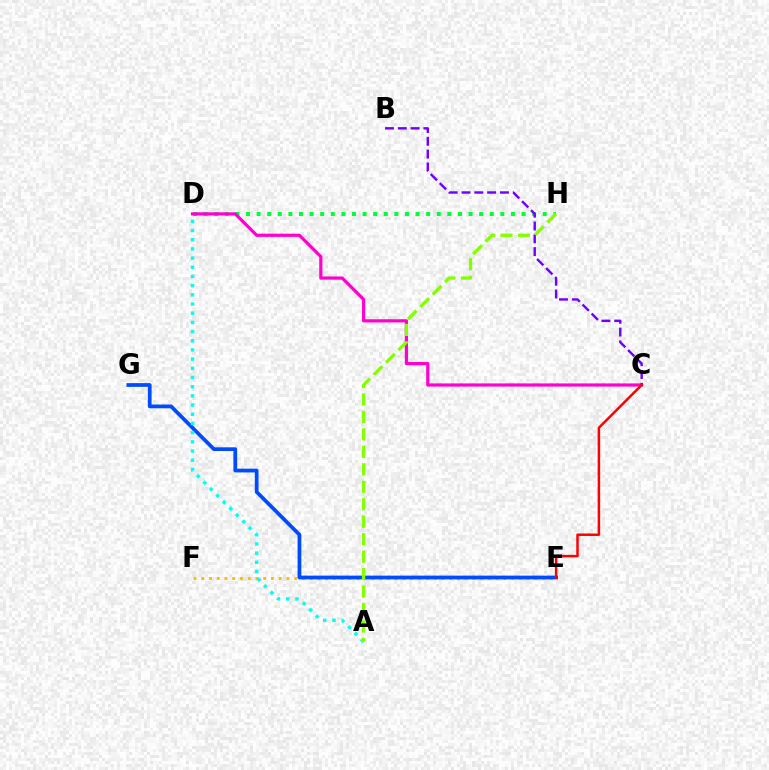{('D', 'H'): [{'color': '#00ff39', 'line_style': 'dotted', 'thickness': 2.88}], ('C', 'D'): [{'color': '#ff00cf', 'line_style': 'solid', 'thickness': 2.3}], ('B', 'C'): [{'color': '#7200ff', 'line_style': 'dashed', 'thickness': 1.74}], ('E', 'F'): [{'color': '#ffbd00', 'line_style': 'dotted', 'thickness': 2.1}], ('E', 'G'): [{'color': '#004bff', 'line_style': 'solid', 'thickness': 2.69}], ('A', 'D'): [{'color': '#00fff6', 'line_style': 'dotted', 'thickness': 2.5}], ('A', 'H'): [{'color': '#84ff00', 'line_style': 'dashed', 'thickness': 2.37}], ('C', 'E'): [{'color': '#ff0000', 'line_style': 'solid', 'thickness': 1.79}]}